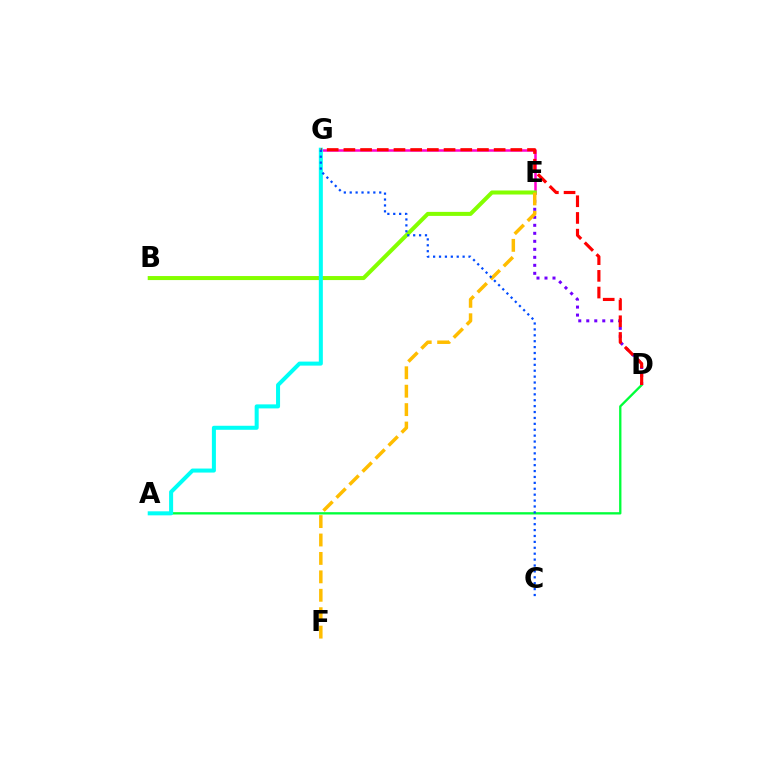{('A', 'D'): [{'color': '#00ff39', 'line_style': 'solid', 'thickness': 1.67}], ('E', 'G'): [{'color': '#ff00cf', 'line_style': 'solid', 'thickness': 1.8}], ('D', 'E'): [{'color': '#7200ff', 'line_style': 'dotted', 'thickness': 2.17}], ('B', 'E'): [{'color': '#84ff00', 'line_style': 'solid', 'thickness': 2.9}], ('E', 'F'): [{'color': '#ffbd00', 'line_style': 'dashed', 'thickness': 2.5}], ('A', 'G'): [{'color': '#00fff6', 'line_style': 'solid', 'thickness': 2.9}], ('D', 'G'): [{'color': '#ff0000', 'line_style': 'dashed', 'thickness': 2.27}], ('C', 'G'): [{'color': '#004bff', 'line_style': 'dotted', 'thickness': 1.6}]}